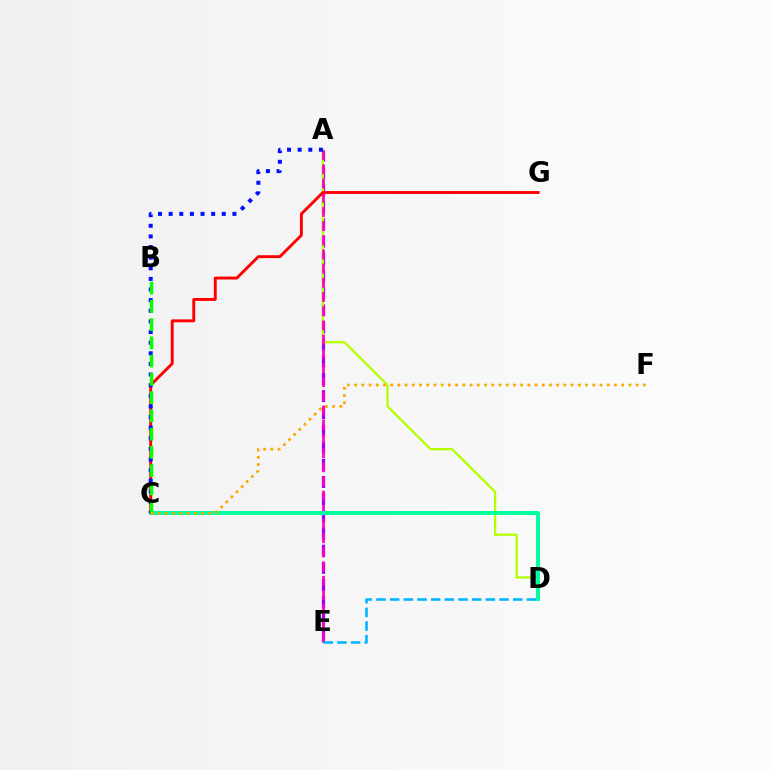{('A', 'E'): [{'color': '#9b00ff', 'line_style': 'dashed', 'thickness': 2.33}, {'color': '#ff00bd', 'line_style': 'dashed', 'thickness': 1.93}], ('A', 'D'): [{'color': '#b3ff00', 'line_style': 'solid', 'thickness': 1.63}], ('C', 'G'): [{'color': '#ff0000', 'line_style': 'solid', 'thickness': 2.09}], ('C', 'D'): [{'color': '#00ff9d', 'line_style': 'solid', 'thickness': 2.9}], ('A', 'C'): [{'color': '#0010ff', 'line_style': 'dotted', 'thickness': 2.89}], ('D', 'E'): [{'color': '#00b5ff', 'line_style': 'dashed', 'thickness': 1.86}], ('B', 'C'): [{'color': '#08ff00', 'line_style': 'dashed', 'thickness': 2.48}], ('C', 'F'): [{'color': '#ffa500', 'line_style': 'dotted', 'thickness': 1.96}]}